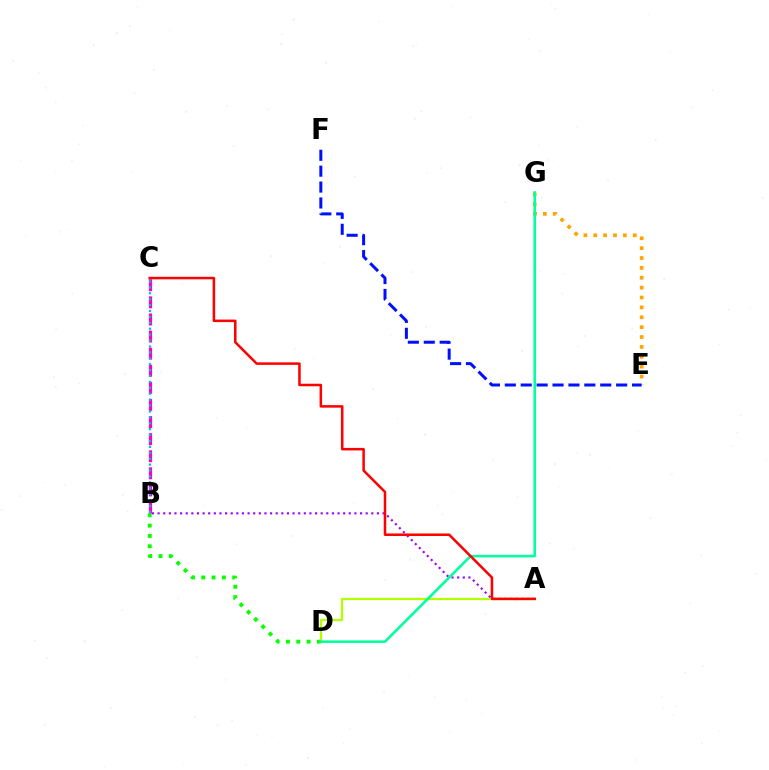{('B', 'D'): [{'color': '#08ff00', 'line_style': 'dotted', 'thickness': 2.8}], ('A', 'D'): [{'color': '#b3ff00', 'line_style': 'solid', 'thickness': 1.63}], ('A', 'B'): [{'color': '#9b00ff', 'line_style': 'dotted', 'thickness': 1.53}], ('E', 'G'): [{'color': '#ffa500', 'line_style': 'dotted', 'thickness': 2.68}], ('D', 'G'): [{'color': '#00ff9d', 'line_style': 'solid', 'thickness': 1.84}], ('B', 'C'): [{'color': '#ff00bd', 'line_style': 'dashed', 'thickness': 2.32}, {'color': '#00b5ff', 'line_style': 'dotted', 'thickness': 1.61}], ('E', 'F'): [{'color': '#0010ff', 'line_style': 'dashed', 'thickness': 2.16}], ('A', 'C'): [{'color': '#ff0000', 'line_style': 'solid', 'thickness': 1.82}]}